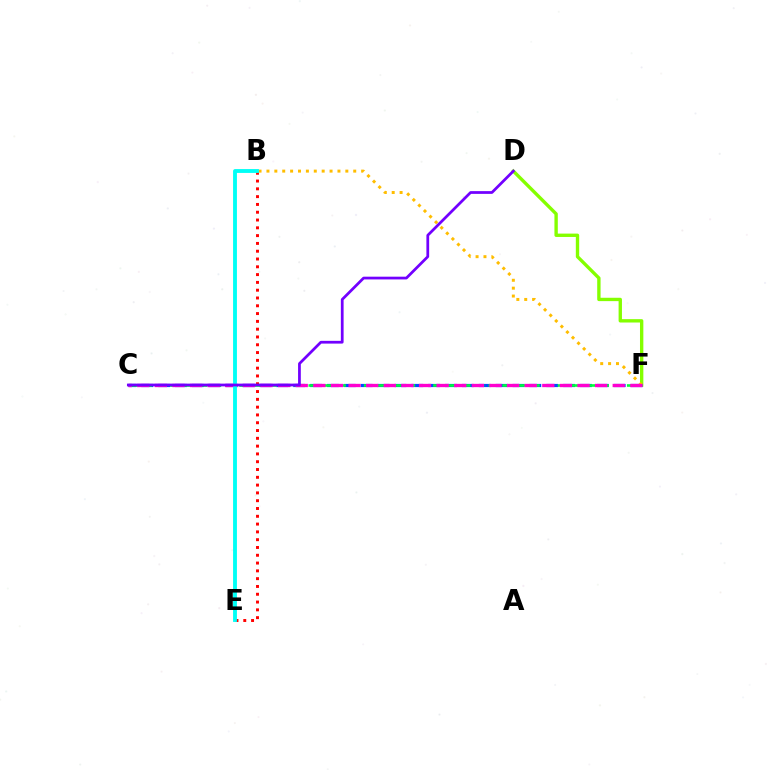{('D', 'F'): [{'color': '#84ff00', 'line_style': 'solid', 'thickness': 2.42}], ('C', 'F'): [{'color': '#004bff', 'line_style': 'dashed', 'thickness': 2.29}, {'color': '#00ff39', 'line_style': 'dashed', 'thickness': 1.88}, {'color': '#ff00cf', 'line_style': 'dashed', 'thickness': 2.39}], ('B', 'F'): [{'color': '#ffbd00', 'line_style': 'dotted', 'thickness': 2.14}], ('B', 'E'): [{'color': '#ff0000', 'line_style': 'dotted', 'thickness': 2.12}, {'color': '#00fff6', 'line_style': 'solid', 'thickness': 2.77}], ('C', 'D'): [{'color': '#7200ff', 'line_style': 'solid', 'thickness': 1.98}]}